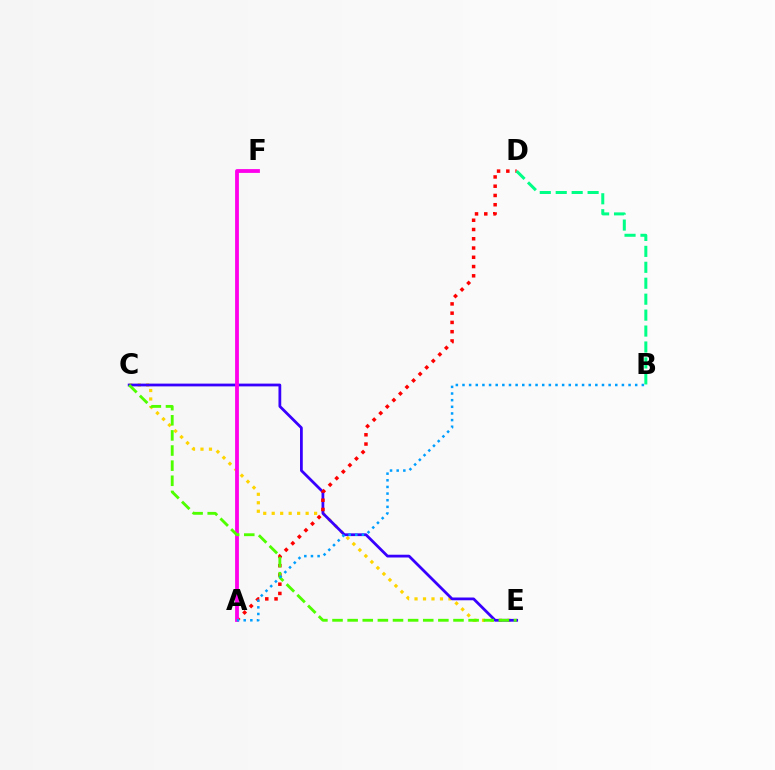{('C', 'E'): [{'color': '#ffd500', 'line_style': 'dotted', 'thickness': 2.3}, {'color': '#3700ff', 'line_style': 'solid', 'thickness': 1.99}, {'color': '#4fff00', 'line_style': 'dashed', 'thickness': 2.05}], ('A', 'D'): [{'color': '#ff0000', 'line_style': 'dotted', 'thickness': 2.52}], ('A', 'F'): [{'color': '#ff00ed', 'line_style': 'solid', 'thickness': 2.75}], ('A', 'B'): [{'color': '#009eff', 'line_style': 'dotted', 'thickness': 1.8}], ('B', 'D'): [{'color': '#00ff86', 'line_style': 'dashed', 'thickness': 2.17}]}